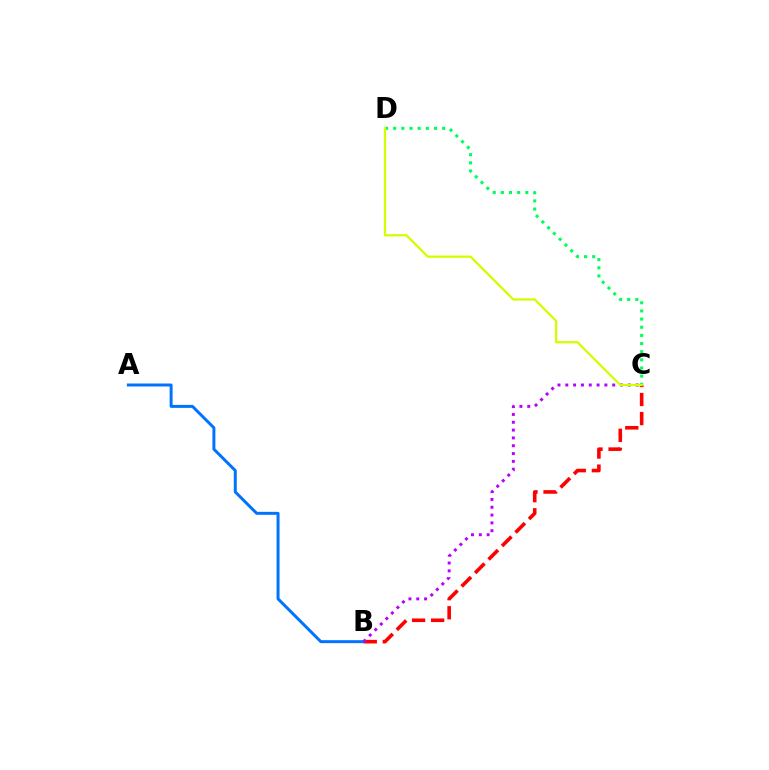{('B', 'C'): [{'color': '#ff0000', 'line_style': 'dashed', 'thickness': 2.59}, {'color': '#b900ff', 'line_style': 'dotted', 'thickness': 2.12}], ('A', 'B'): [{'color': '#0074ff', 'line_style': 'solid', 'thickness': 2.15}], ('C', 'D'): [{'color': '#00ff5c', 'line_style': 'dotted', 'thickness': 2.22}, {'color': '#d1ff00', 'line_style': 'solid', 'thickness': 1.65}]}